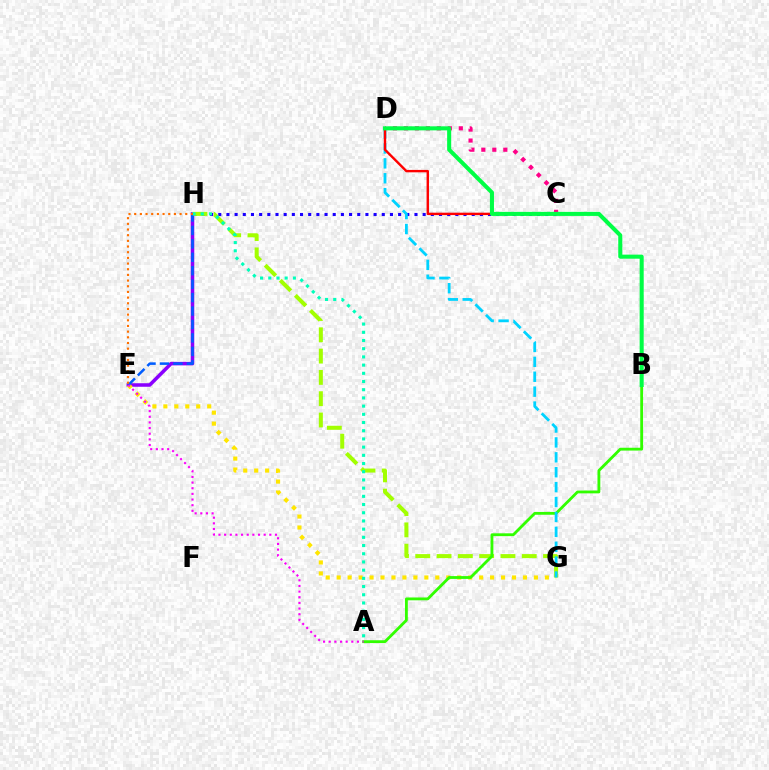{('E', 'H'): [{'color': '#8a00ff', 'line_style': 'solid', 'thickness': 2.54}, {'color': '#005dff', 'line_style': 'dashed', 'thickness': 1.83}, {'color': '#ff7000', 'line_style': 'dotted', 'thickness': 1.54}], ('E', 'G'): [{'color': '#ffe600', 'line_style': 'dotted', 'thickness': 2.98}], ('C', 'H'): [{'color': '#1900ff', 'line_style': 'dotted', 'thickness': 2.22}], ('G', 'H'): [{'color': '#a2ff00', 'line_style': 'dashed', 'thickness': 2.89}], ('A', 'B'): [{'color': '#31ff00', 'line_style': 'solid', 'thickness': 2.03}], ('C', 'D'): [{'color': '#ff0088', 'line_style': 'dotted', 'thickness': 2.98}, {'color': '#ff0000', 'line_style': 'solid', 'thickness': 1.73}], ('D', 'G'): [{'color': '#00d3ff', 'line_style': 'dashed', 'thickness': 2.02}], ('A', 'E'): [{'color': '#fa00f9', 'line_style': 'dotted', 'thickness': 1.54}], ('A', 'H'): [{'color': '#00ffbb', 'line_style': 'dotted', 'thickness': 2.23}], ('B', 'D'): [{'color': '#00ff45', 'line_style': 'solid', 'thickness': 2.92}]}